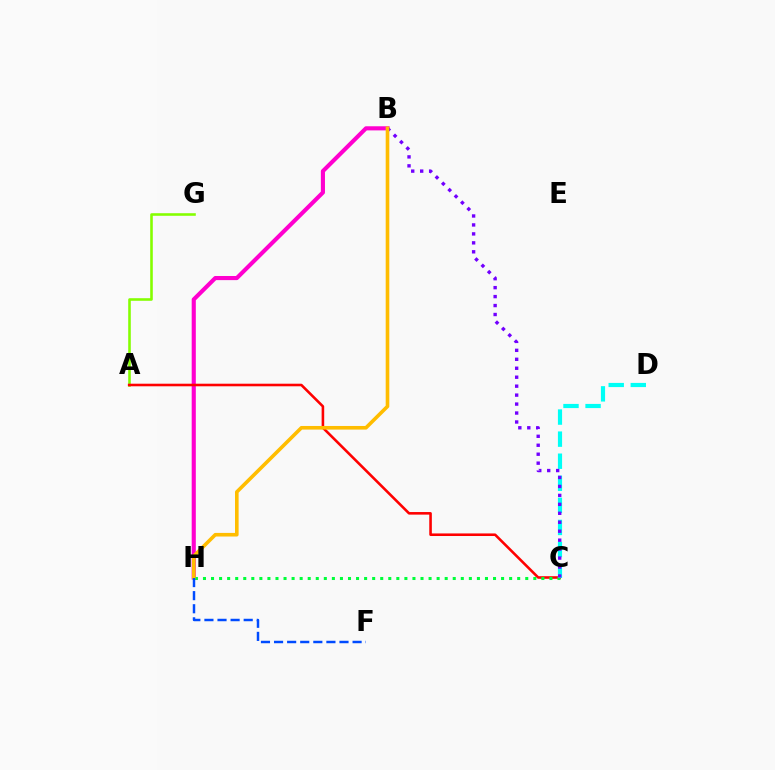{('B', 'H'): [{'color': '#ff00cf', 'line_style': 'solid', 'thickness': 2.97}, {'color': '#ffbd00', 'line_style': 'solid', 'thickness': 2.6}], ('A', 'G'): [{'color': '#84ff00', 'line_style': 'solid', 'thickness': 1.86}], ('A', 'C'): [{'color': '#ff0000', 'line_style': 'solid', 'thickness': 1.86}], ('C', 'H'): [{'color': '#00ff39', 'line_style': 'dotted', 'thickness': 2.19}], ('C', 'D'): [{'color': '#00fff6', 'line_style': 'dashed', 'thickness': 3.0}], ('B', 'C'): [{'color': '#7200ff', 'line_style': 'dotted', 'thickness': 2.43}], ('F', 'H'): [{'color': '#004bff', 'line_style': 'dashed', 'thickness': 1.78}]}